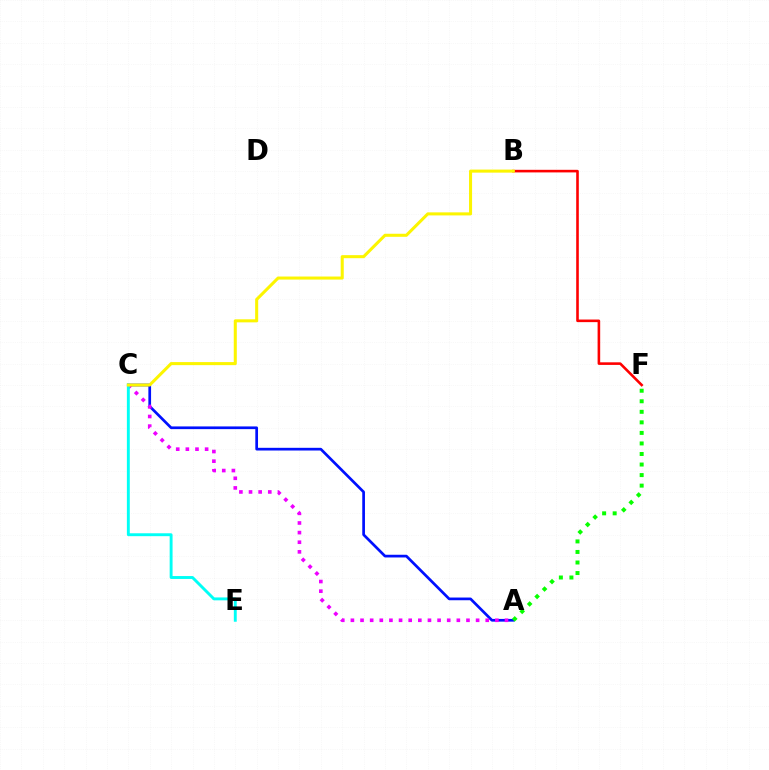{('A', 'C'): [{'color': '#0010ff', 'line_style': 'solid', 'thickness': 1.95}, {'color': '#ee00ff', 'line_style': 'dotted', 'thickness': 2.62}], ('B', 'F'): [{'color': '#ff0000', 'line_style': 'solid', 'thickness': 1.87}], ('C', 'E'): [{'color': '#00fff6', 'line_style': 'solid', 'thickness': 2.09}], ('A', 'F'): [{'color': '#08ff00', 'line_style': 'dotted', 'thickness': 2.86}], ('B', 'C'): [{'color': '#fcf500', 'line_style': 'solid', 'thickness': 2.19}]}